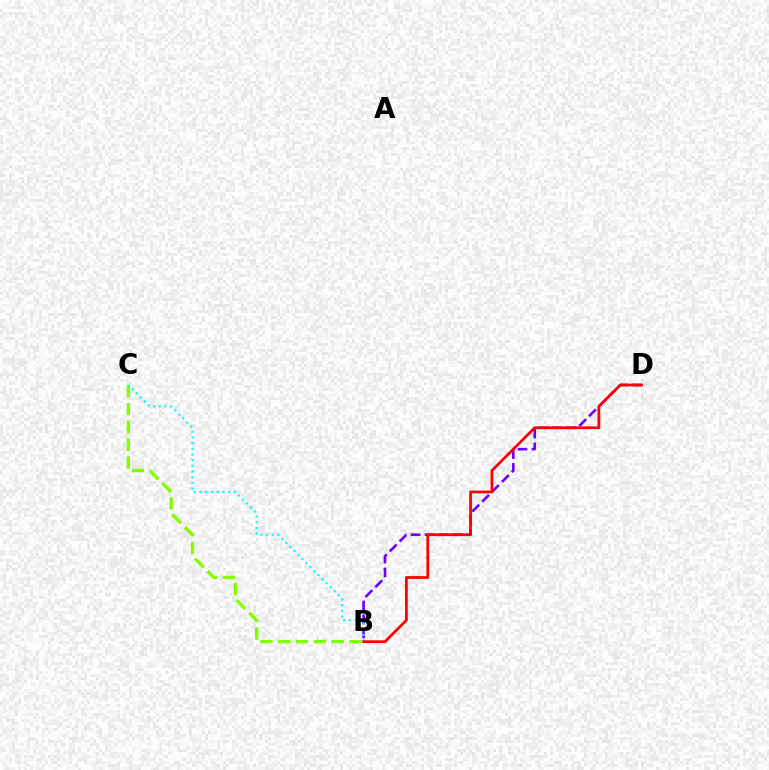{('B', 'D'): [{'color': '#7200ff', 'line_style': 'dashed', 'thickness': 1.89}, {'color': '#ff0000', 'line_style': 'solid', 'thickness': 1.98}], ('B', 'C'): [{'color': '#84ff00', 'line_style': 'dashed', 'thickness': 2.42}, {'color': '#00fff6', 'line_style': 'dotted', 'thickness': 1.55}]}